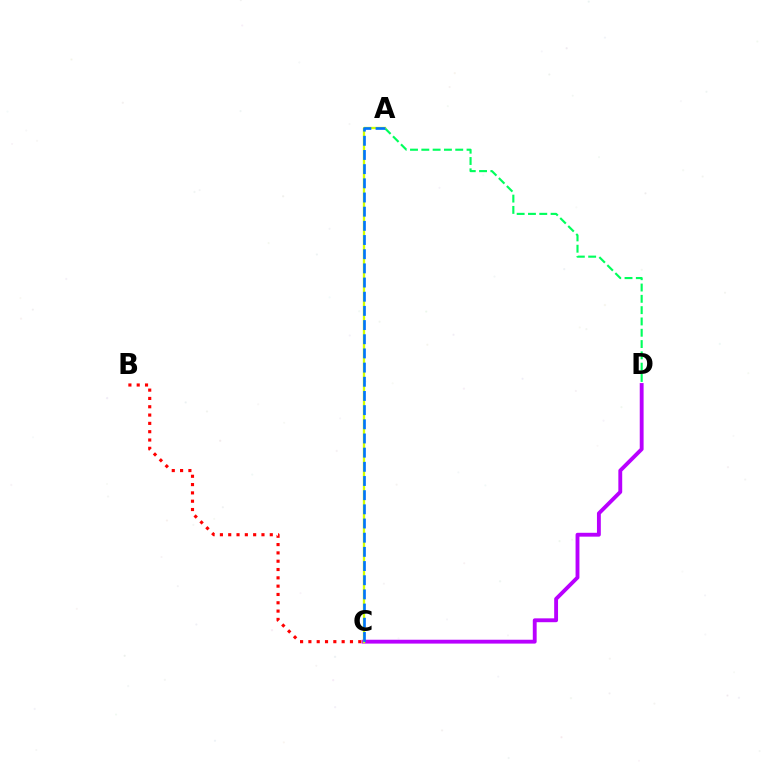{('C', 'D'): [{'color': '#b900ff', 'line_style': 'solid', 'thickness': 2.78}], ('A', 'D'): [{'color': '#00ff5c', 'line_style': 'dashed', 'thickness': 1.54}], ('A', 'C'): [{'color': '#d1ff00', 'line_style': 'solid', 'thickness': 1.67}, {'color': '#0074ff', 'line_style': 'dashed', 'thickness': 1.93}], ('B', 'C'): [{'color': '#ff0000', 'line_style': 'dotted', 'thickness': 2.26}]}